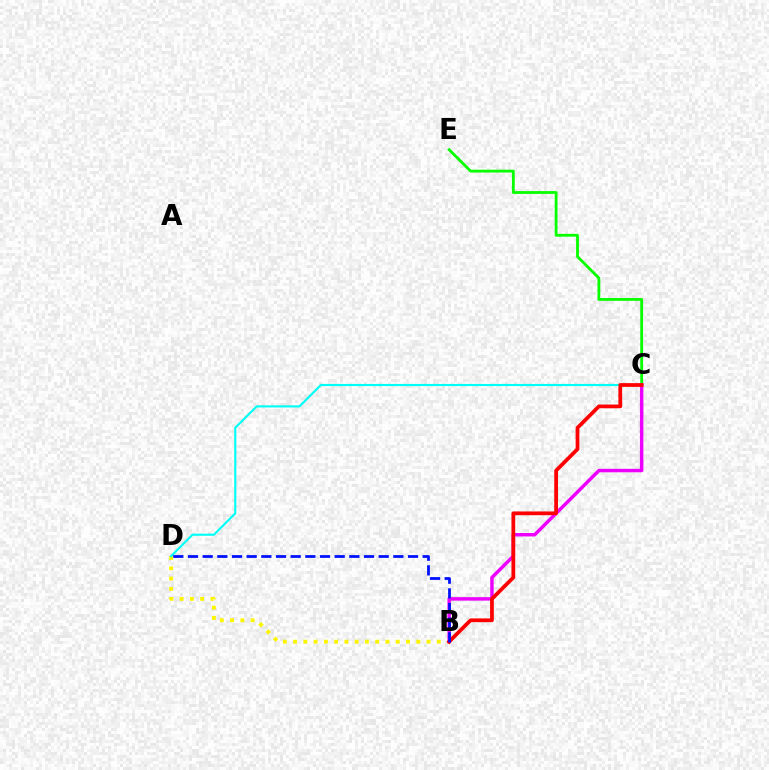{('C', 'E'): [{'color': '#08ff00', 'line_style': 'solid', 'thickness': 2.03}], ('B', 'D'): [{'color': '#fcf500', 'line_style': 'dotted', 'thickness': 2.79}, {'color': '#0010ff', 'line_style': 'dashed', 'thickness': 1.99}], ('B', 'C'): [{'color': '#ee00ff', 'line_style': 'solid', 'thickness': 2.49}, {'color': '#ff0000', 'line_style': 'solid', 'thickness': 2.7}], ('C', 'D'): [{'color': '#00fff6', 'line_style': 'solid', 'thickness': 1.54}]}